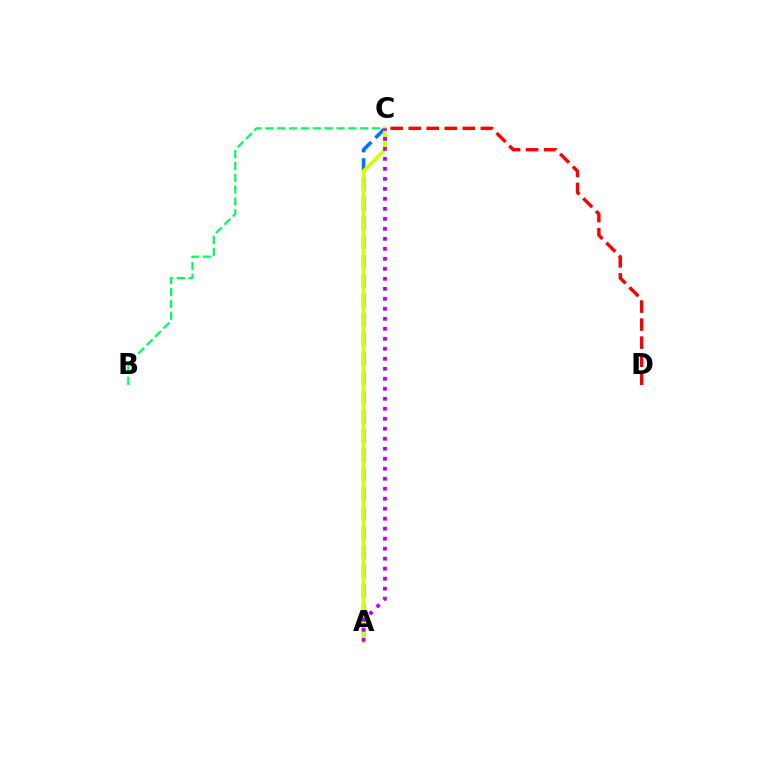{('B', 'C'): [{'color': '#00ff5c', 'line_style': 'dashed', 'thickness': 1.61}], ('A', 'C'): [{'color': '#0074ff', 'line_style': 'dashed', 'thickness': 2.63}, {'color': '#d1ff00', 'line_style': 'solid', 'thickness': 2.69}, {'color': '#b900ff', 'line_style': 'dotted', 'thickness': 2.72}], ('C', 'D'): [{'color': '#ff0000', 'line_style': 'dashed', 'thickness': 2.45}]}